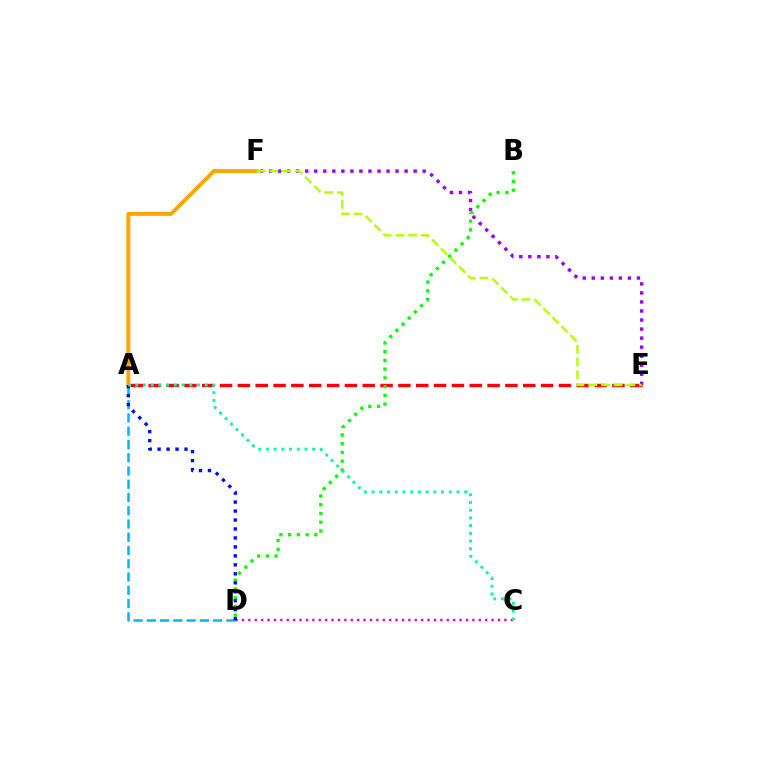{('A', 'D'): [{'color': '#00b5ff', 'line_style': 'dashed', 'thickness': 1.8}, {'color': '#0010ff', 'line_style': 'dotted', 'thickness': 2.44}], ('E', 'F'): [{'color': '#9b00ff', 'line_style': 'dotted', 'thickness': 2.46}, {'color': '#b3ff00', 'line_style': 'dashed', 'thickness': 1.73}], ('A', 'F'): [{'color': '#ffa500', 'line_style': 'solid', 'thickness': 2.85}], ('A', 'E'): [{'color': '#ff0000', 'line_style': 'dashed', 'thickness': 2.42}], ('C', 'D'): [{'color': '#ff00bd', 'line_style': 'dotted', 'thickness': 1.74}], ('B', 'D'): [{'color': '#08ff00', 'line_style': 'dotted', 'thickness': 2.37}], ('A', 'C'): [{'color': '#00ff9d', 'line_style': 'dotted', 'thickness': 2.1}]}